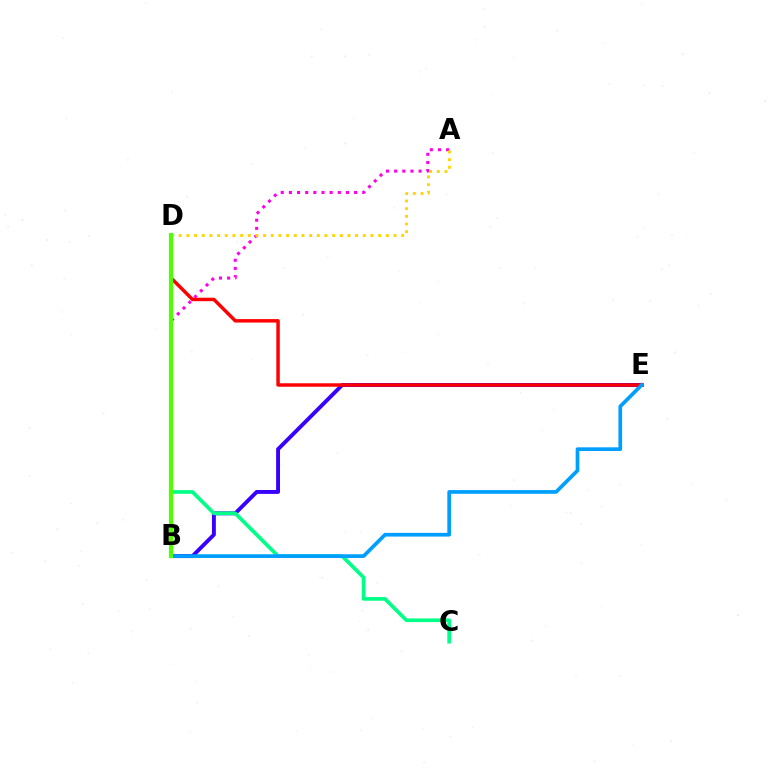{('B', 'E'): [{'color': '#3700ff', 'line_style': 'solid', 'thickness': 2.8}, {'color': '#009eff', 'line_style': 'solid', 'thickness': 2.66}], ('A', 'B'): [{'color': '#ff00ed', 'line_style': 'dotted', 'thickness': 2.21}], ('A', 'D'): [{'color': '#ffd500', 'line_style': 'dotted', 'thickness': 2.08}], ('C', 'D'): [{'color': '#00ff86', 'line_style': 'solid', 'thickness': 2.64}], ('D', 'E'): [{'color': '#ff0000', 'line_style': 'solid', 'thickness': 2.49}], ('B', 'D'): [{'color': '#4fff00', 'line_style': 'solid', 'thickness': 2.99}]}